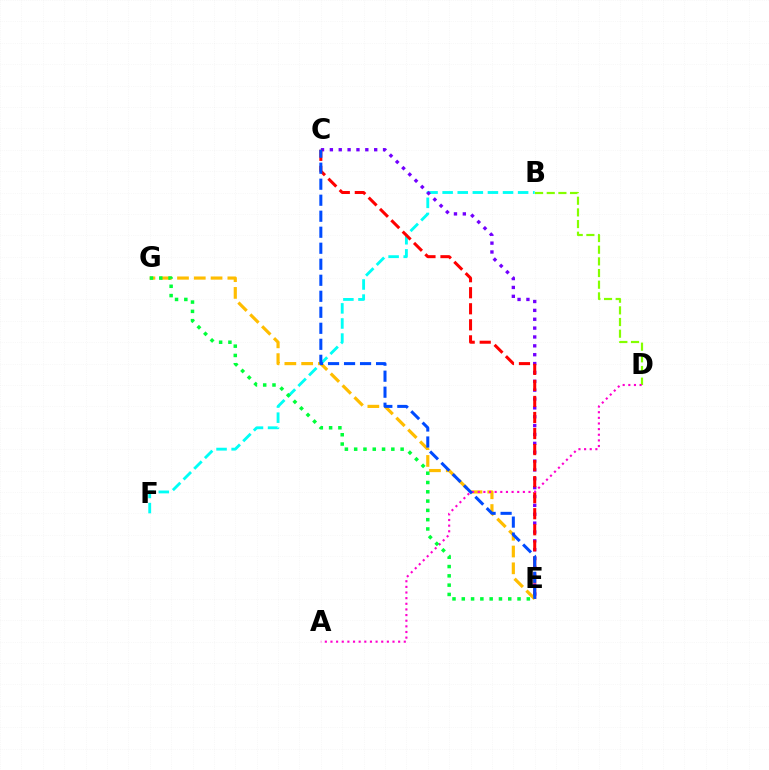{('B', 'F'): [{'color': '#00fff6', 'line_style': 'dashed', 'thickness': 2.05}], ('B', 'D'): [{'color': '#84ff00', 'line_style': 'dashed', 'thickness': 1.58}], ('C', 'E'): [{'color': '#7200ff', 'line_style': 'dotted', 'thickness': 2.41}, {'color': '#ff0000', 'line_style': 'dashed', 'thickness': 2.18}, {'color': '#004bff', 'line_style': 'dashed', 'thickness': 2.17}], ('E', 'G'): [{'color': '#ffbd00', 'line_style': 'dashed', 'thickness': 2.28}, {'color': '#00ff39', 'line_style': 'dotted', 'thickness': 2.52}], ('A', 'D'): [{'color': '#ff00cf', 'line_style': 'dotted', 'thickness': 1.53}]}